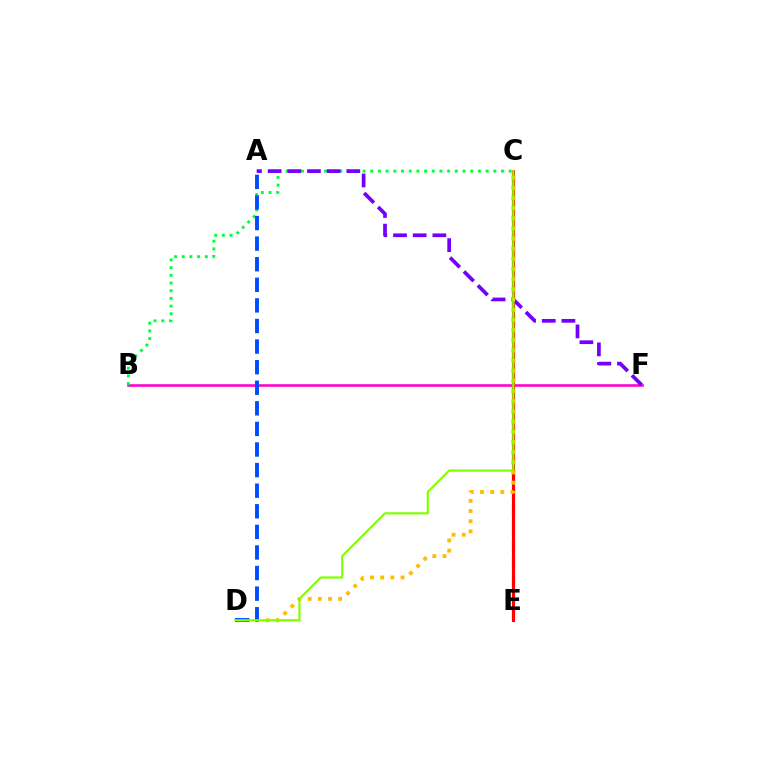{('C', 'E'): [{'color': '#00fff6', 'line_style': 'dashed', 'thickness': 2.35}, {'color': '#ff0000', 'line_style': 'solid', 'thickness': 2.23}], ('B', 'F'): [{'color': '#ff00cf', 'line_style': 'solid', 'thickness': 1.87}], ('B', 'C'): [{'color': '#00ff39', 'line_style': 'dotted', 'thickness': 2.09}], ('A', 'F'): [{'color': '#7200ff', 'line_style': 'dashed', 'thickness': 2.67}], ('C', 'D'): [{'color': '#ffbd00', 'line_style': 'dotted', 'thickness': 2.76}, {'color': '#84ff00', 'line_style': 'solid', 'thickness': 1.59}], ('A', 'D'): [{'color': '#004bff', 'line_style': 'dashed', 'thickness': 2.8}]}